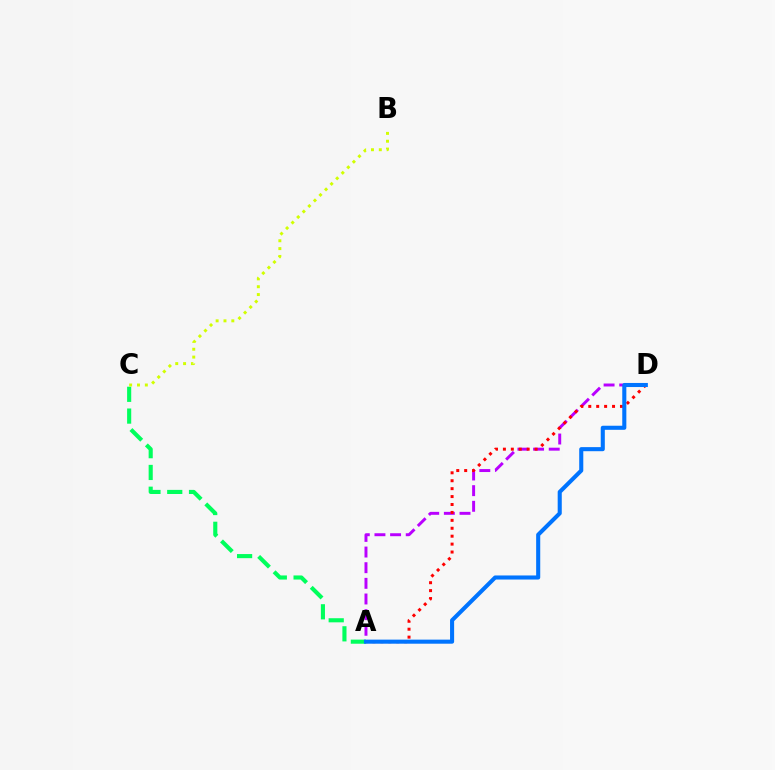{('A', 'D'): [{'color': '#b900ff', 'line_style': 'dashed', 'thickness': 2.13}, {'color': '#ff0000', 'line_style': 'dotted', 'thickness': 2.15}, {'color': '#0074ff', 'line_style': 'solid', 'thickness': 2.94}], ('A', 'C'): [{'color': '#00ff5c', 'line_style': 'dashed', 'thickness': 2.96}], ('B', 'C'): [{'color': '#d1ff00', 'line_style': 'dotted', 'thickness': 2.13}]}